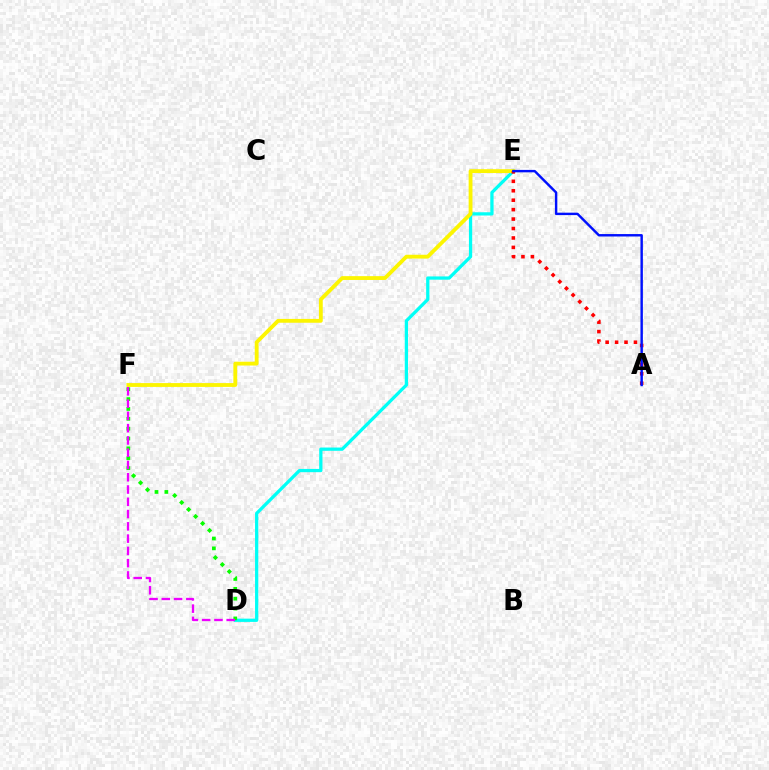{('D', 'E'): [{'color': '#00fff6', 'line_style': 'solid', 'thickness': 2.35}], ('E', 'F'): [{'color': '#fcf500', 'line_style': 'solid', 'thickness': 2.76}], ('A', 'E'): [{'color': '#ff0000', 'line_style': 'dotted', 'thickness': 2.56}, {'color': '#0010ff', 'line_style': 'solid', 'thickness': 1.75}], ('D', 'F'): [{'color': '#08ff00', 'line_style': 'dotted', 'thickness': 2.68}, {'color': '#ee00ff', 'line_style': 'dashed', 'thickness': 1.67}]}